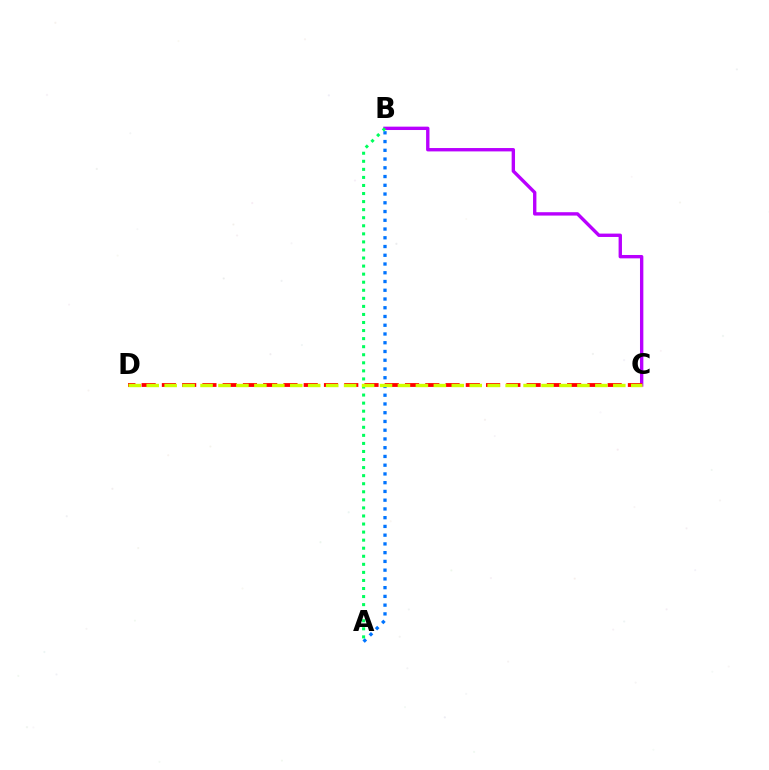{('B', 'C'): [{'color': '#b900ff', 'line_style': 'solid', 'thickness': 2.43}], ('C', 'D'): [{'color': '#ff0000', 'line_style': 'dashed', 'thickness': 2.75}, {'color': '#d1ff00', 'line_style': 'dashed', 'thickness': 2.44}], ('A', 'B'): [{'color': '#0074ff', 'line_style': 'dotted', 'thickness': 2.38}, {'color': '#00ff5c', 'line_style': 'dotted', 'thickness': 2.19}]}